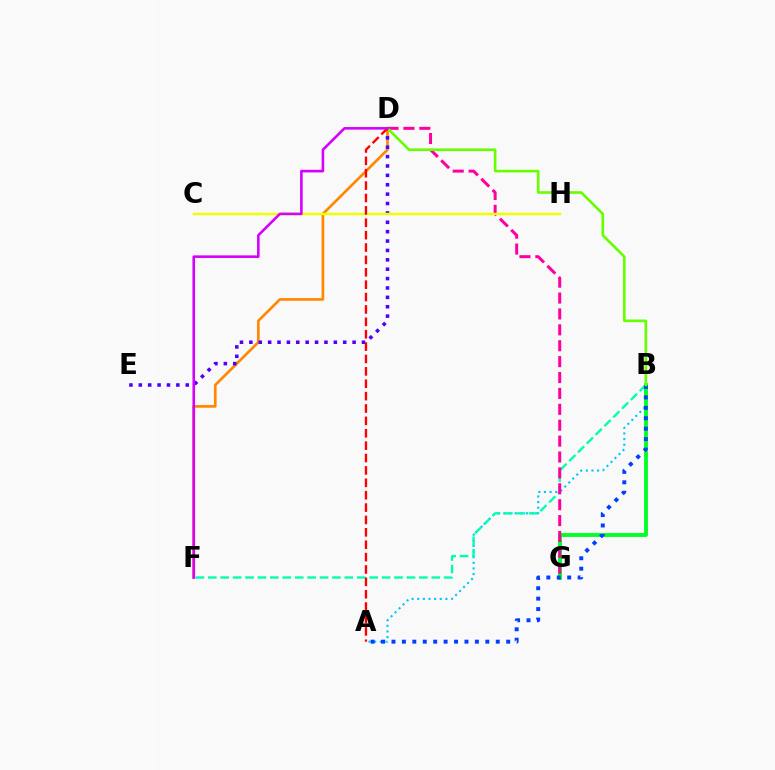{('D', 'F'): [{'color': '#ff8800', 'line_style': 'solid', 'thickness': 1.93}, {'color': '#d600ff', 'line_style': 'solid', 'thickness': 1.88}], ('A', 'B'): [{'color': '#00c7ff', 'line_style': 'dotted', 'thickness': 1.53}, {'color': '#003fff', 'line_style': 'dotted', 'thickness': 2.83}], ('B', 'G'): [{'color': '#00ff27', 'line_style': 'solid', 'thickness': 2.77}], ('B', 'F'): [{'color': '#00ffaf', 'line_style': 'dashed', 'thickness': 1.69}], ('D', 'G'): [{'color': '#ff00a0', 'line_style': 'dashed', 'thickness': 2.16}], ('D', 'E'): [{'color': '#4f00ff', 'line_style': 'dotted', 'thickness': 2.55}], ('C', 'H'): [{'color': '#eeff00', 'line_style': 'solid', 'thickness': 1.78}], ('B', 'D'): [{'color': '#66ff00', 'line_style': 'solid', 'thickness': 1.89}], ('A', 'D'): [{'color': '#ff0000', 'line_style': 'dashed', 'thickness': 1.68}]}